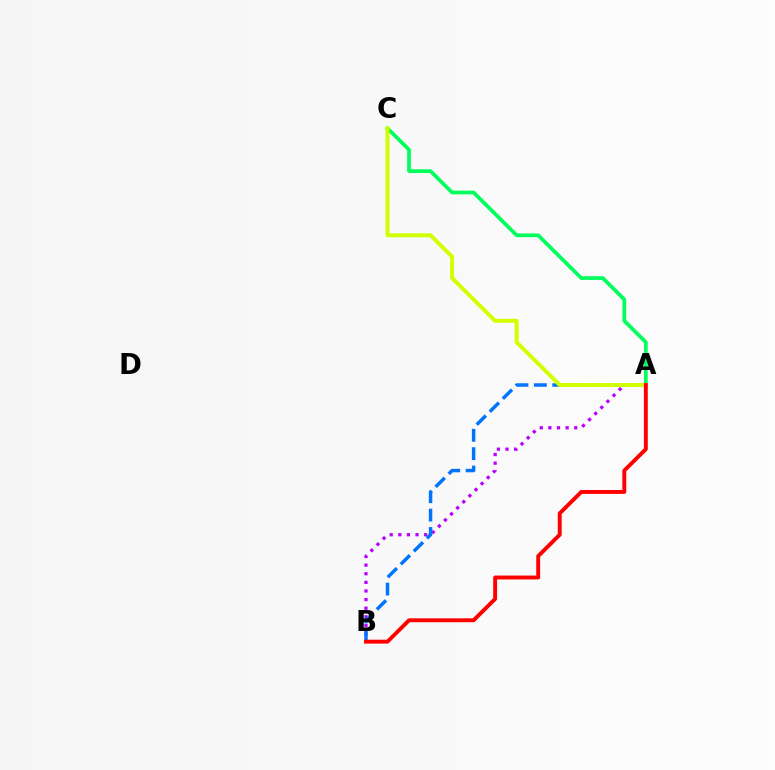{('A', 'B'): [{'color': '#b900ff', 'line_style': 'dotted', 'thickness': 2.34}, {'color': '#0074ff', 'line_style': 'dashed', 'thickness': 2.5}, {'color': '#ff0000', 'line_style': 'solid', 'thickness': 2.81}], ('A', 'C'): [{'color': '#00ff5c', 'line_style': 'solid', 'thickness': 2.67}, {'color': '#d1ff00', 'line_style': 'solid', 'thickness': 2.87}]}